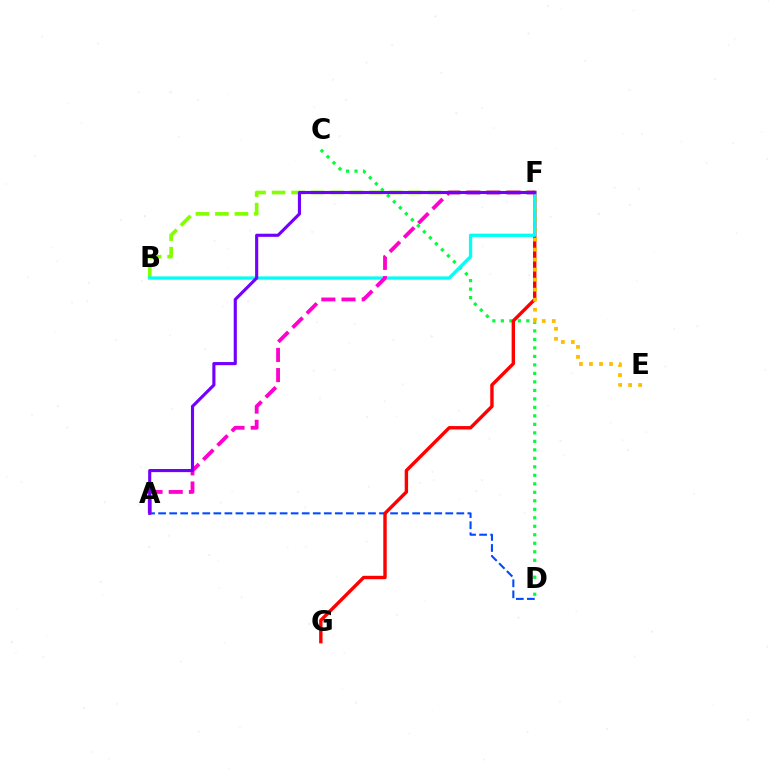{('C', 'D'): [{'color': '#00ff39', 'line_style': 'dotted', 'thickness': 2.31}], ('A', 'D'): [{'color': '#004bff', 'line_style': 'dashed', 'thickness': 1.5}], ('B', 'F'): [{'color': '#84ff00', 'line_style': 'dashed', 'thickness': 2.65}, {'color': '#00fff6', 'line_style': 'solid', 'thickness': 2.36}], ('F', 'G'): [{'color': '#ff0000', 'line_style': 'solid', 'thickness': 2.45}], ('E', 'F'): [{'color': '#ffbd00', 'line_style': 'dotted', 'thickness': 2.72}], ('A', 'F'): [{'color': '#ff00cf', 'line_style': 'dashed', 'thickness': 2.74}, {'color': '#7200ff', 'line_style': 'solid', 'thickness': 2.25}]}